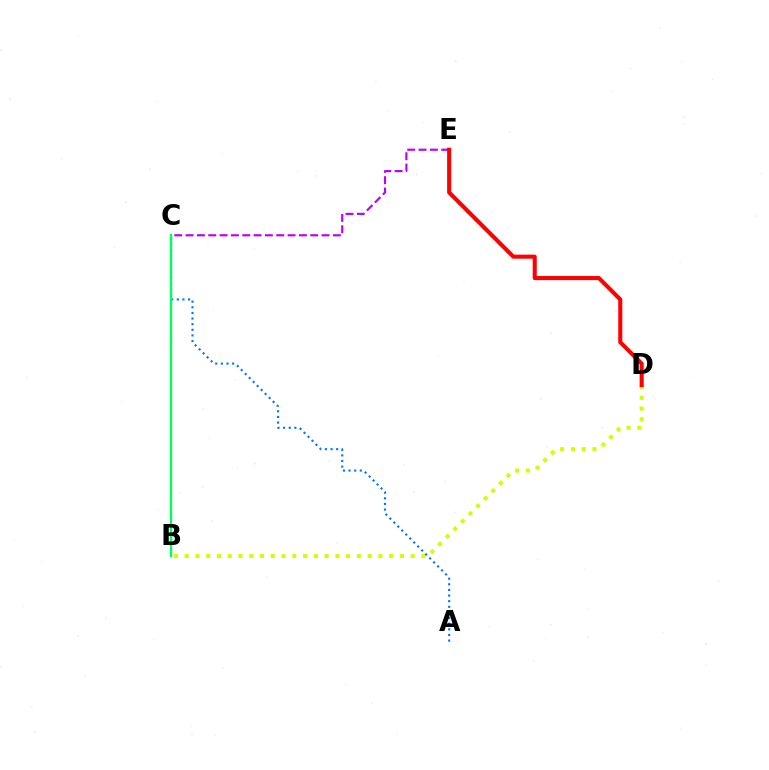{('B', 'D'): [{'color': '#d1ff00', 'line_style': 'dotted', 'thickness': 2.92}], ('C', 'E'): [{'color': '#b900ff', 'line_style': 'dashed', 'thickness': 1.54}], ('A', 'C'): [{'color': '#0074ff', 'line_style': 'dotted', 'thickness': 1.53}], ('D', 'E'): [{'color': '#ff0000', 'line_style': 'solid', 'thickness': 2.93}], ('B', 'C'): [{'color': '#00ff5c', 'line_style': 'solid', 'thickness': 1.71}]}